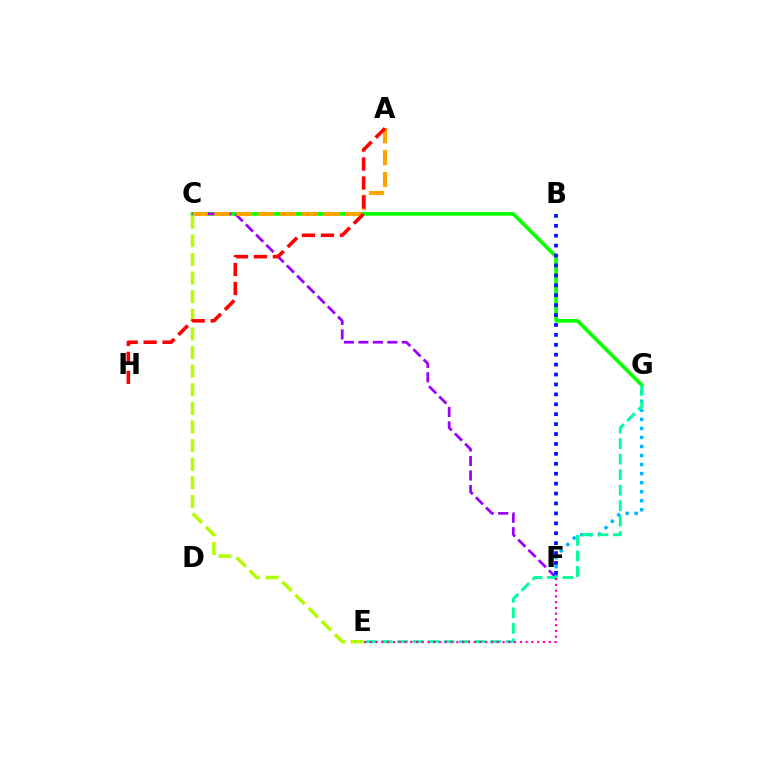{('C', 'G'): [{'color': '#08ff00', 'line_style': 'solid', 'thickness': 2.63}], ('C', 'F'): [{'color': '#9b00ff', 'line_style': 'dashed', 'thickness': 1.97}], ('F', 'G'): [{'color': '#00b5ff', 'line_style': 'dotted', 'thickness': 2.46}], ('B', 'F'): [{'color': '#0010ff', 'line_style': 'dotted', 'thickness': 2.69}], ('E', 'G'): [{'color': '#00ff9d', 'line_style': 'dashed', 'thickness': 2.11}], ('E', 'F'): [{'color': '#ff00bd', 'line_style': 'dotted', 'thickness': 1.57}], ('A', 'C'): [{'color': '#ffa500', 'line_style': 'dashed', 'thickness': 2.98}], ('C', 'E'): [{'color': '#b3ff00', 'line_style': 'dashed', 'thickness': 2.53}], ('A', 'H'): [{'color': '#ff0000', 'line_style': 'dashed', 'thickness': 2.58}]}